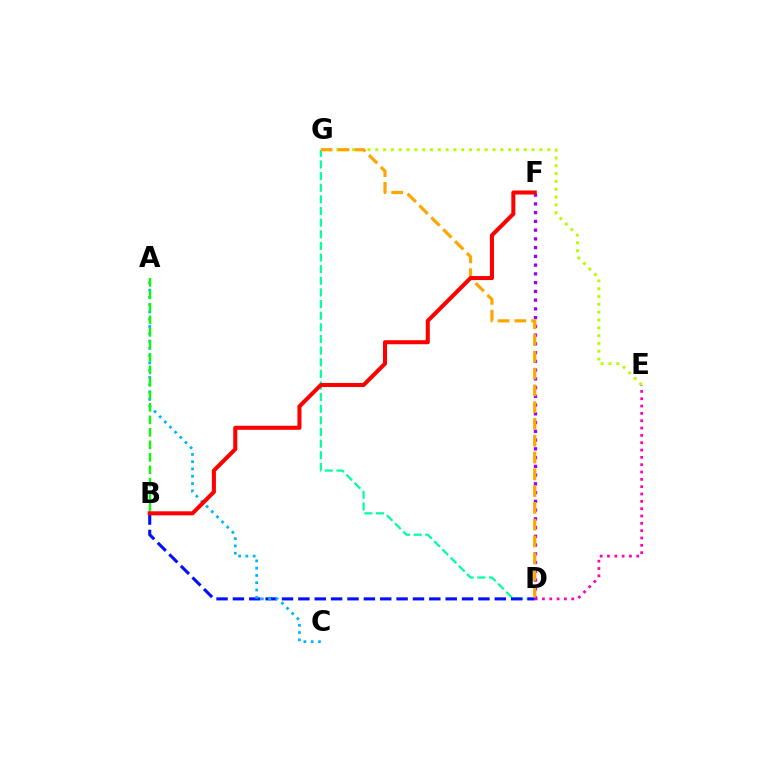{('D', 'G'): [{'color': '#00ff9d', 'line_style': 'dashed', 'thickness': 1.58}, {'color': '#ffa500', 'line_style': 'dashed', 'thickness': 2.28}], ('B', 'D'): [{'color': '#0010ff', 'line_style': 'dashed', 'thickness': 2.22}], ('E', 'G'): [{'color': '#b3ff00', 'line_style': 'dotted', 'thickness': 2.12}], ('D', 'E'): [{'color': '#ff00bd', 'line_style': 'dotted', 'thickness': 1.99}], ('A', 'C'): [{'color': '#00b5ff', 'line_style': 'dotted', 'thickness': 1.98}], ('D', 'F'): [{'color': '#9b00ff', 'line_style': 'dotted', 'thickness': 2.38}], ('A', 'B'): [{'color': '#08ff00', 'line_style': 'dashed', 'thickness': 1.7}], ('B', 'F'): [{'color': '#ff0000', 'line_style': 'solid', 'thickness': 2.91}]}